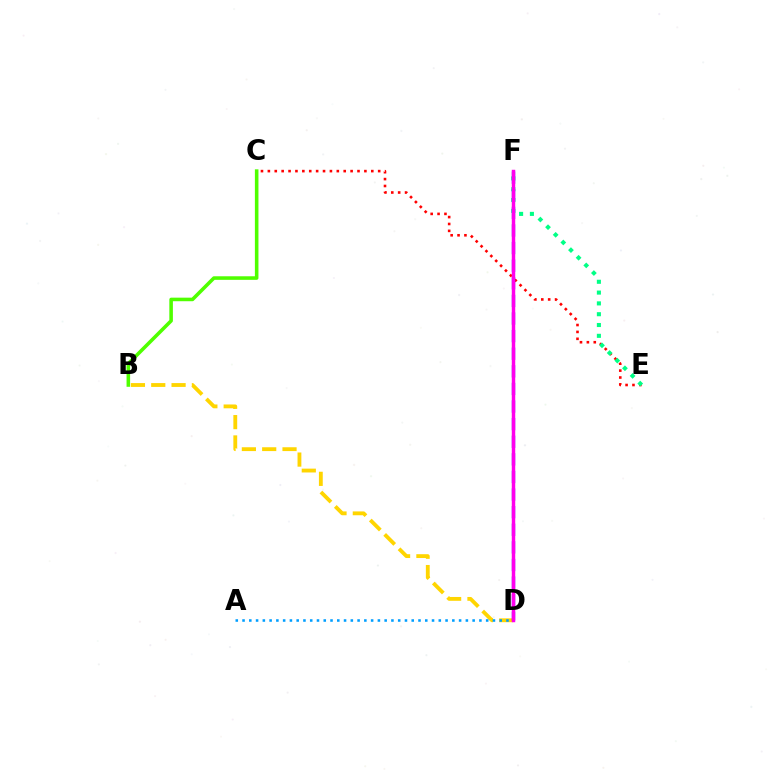{('C', 'E'): [{'color': '#ff0000', 'line_style': 'dotted', 'thickness': 1.87}], ('B', 'C'): [{'color': '#4fff00', 'line_style': 'solid', 'thickness': 2.57}], ('B', 'D'): [{'color': '#ffd500', 'line_style': 'dashed', 'thickness': 2.76}], ('E', 'F'): [{'color': '#00ff86', 'line_style': 'dotted', 'thickness': 2.94}], ('A', 'D'): [{'color': '#009eff', 'line_style': 'dotted', 'thickness': 1.84}], ('D', 'F'): [{'color': '#3700ff', 'line_style': 'dashed', 'thickness': 2.39}, {'color': '#ff00ed', 'line_style': 'solid', 'thickness': 2.49}]}